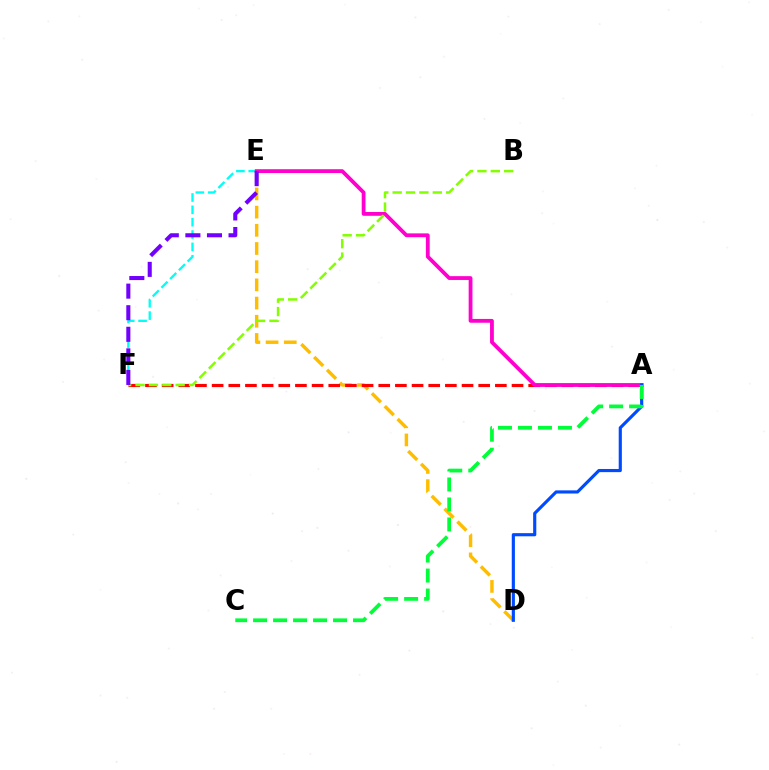{('D', 'E'): [{'color': '#ffbd00', 'line_style': 'dashed', 'thickness': 2.47}], ('A', 'F'): [{'color': '#ff0000', 'line_style': 'dashed', 'thickness': 2.26}], ('E', 'F'): [{'color': '#00fff6', 'line_style': 'dashed', 'thickness': 1.68}, {'color': '#7200ff', 'line_style': 'dashed', 'thickness': 2.93}], ('A', 'E'): [{'color': '#ff00cf', 'line_style': 'solid', 'thickness': 2.74}], ('B', 'F'): [{'color': '#84ff00', 'line_style': 'dashed', 'thickness': 1.82}], ('A', 'D'): [{'color': '#004bff', 'line_style': 'solid', 'thickness': 2.27}], ('A', 'C'): [{'color': '#00ff39', 'line_style': 'dashed', 'thickness': 2.72}]}